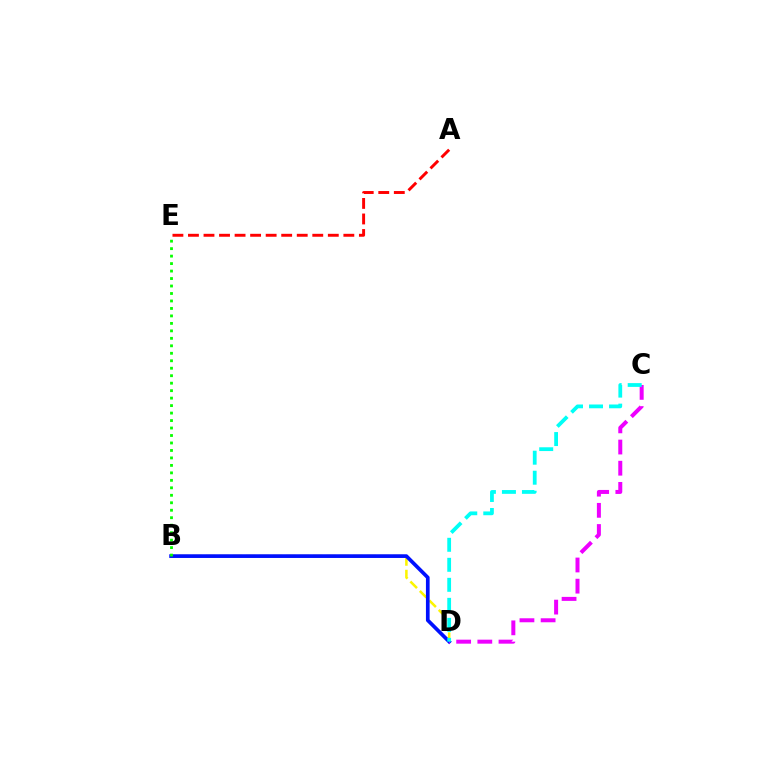{('B', 'D'): [{'color': '#fcf500', 'line_style': 'dashed', 'thickness': 1.82}, {'color': '#0010ff', 'line_style': 'solid', 'thickness': 2.66}], ('C', 'D'): [{'color': '#ee00ff', 'line_style': 'dashed', 'thickness': 2.88}, {'color': '#00fff6', 'line_style': 'dashed', 'thickness': 2.72}], ('B', 'E'): [{'color': '#08ff00', 'line_style': 'dotted', 'thickness': 2.03}], ('A', 'E'): [{'color': '#ff0000', 'line_style': 'dashed', 'thickness': 2.11}]}